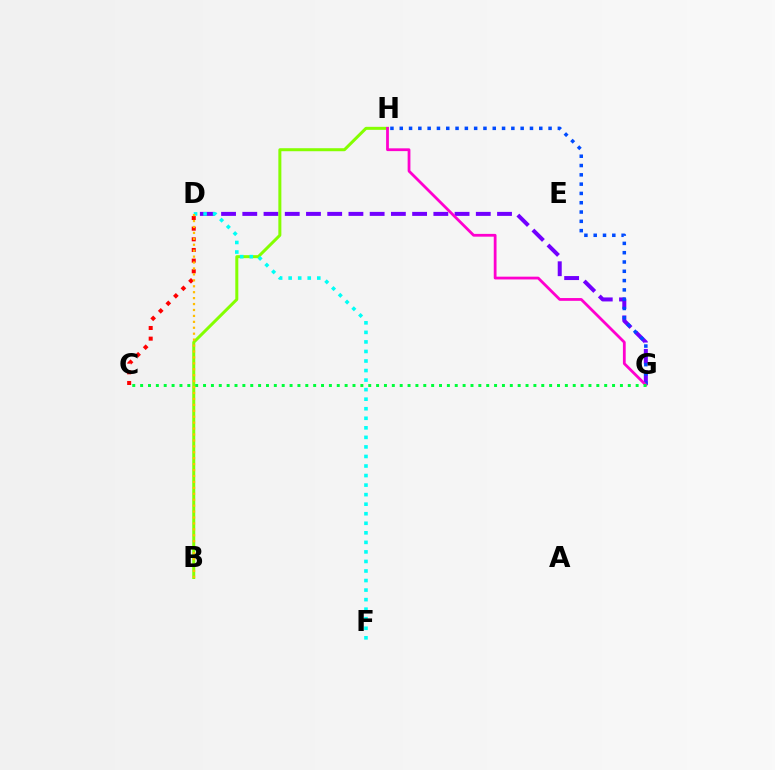{('D', 'G'): [{'color': '#7200ff', 'line_style': 'dashed', 'thickness': 2.88}], ('C', 'D'): [{'color': '#ff0000', 'line_style': 'dotted', 'thickness': 2.9}], ('G', 'H'): [{'color': '#004bff', 'line_style': 'dotted', 'thickness': 2.53}, {'color': '#ff00cf', 'line_style': 'solid', 'thickness': 2.0}], ('B', 'H'): [{'color': '#84ff00', 'line_style': 'solid', 'thickness': 2.16}], ('D', 'F'): [{'color': '#00fff6', 'line_style': 'dotted', 'thickness': 2.59}], ('C', 'G'): [{'color': '#00ff39', 'line_style': 'dotted', 'thickness': 2.14}], ('B', 'D'): [{'color': '#ffbd00', 'line_style': 'dotted', 'thickness': 1.61}]}